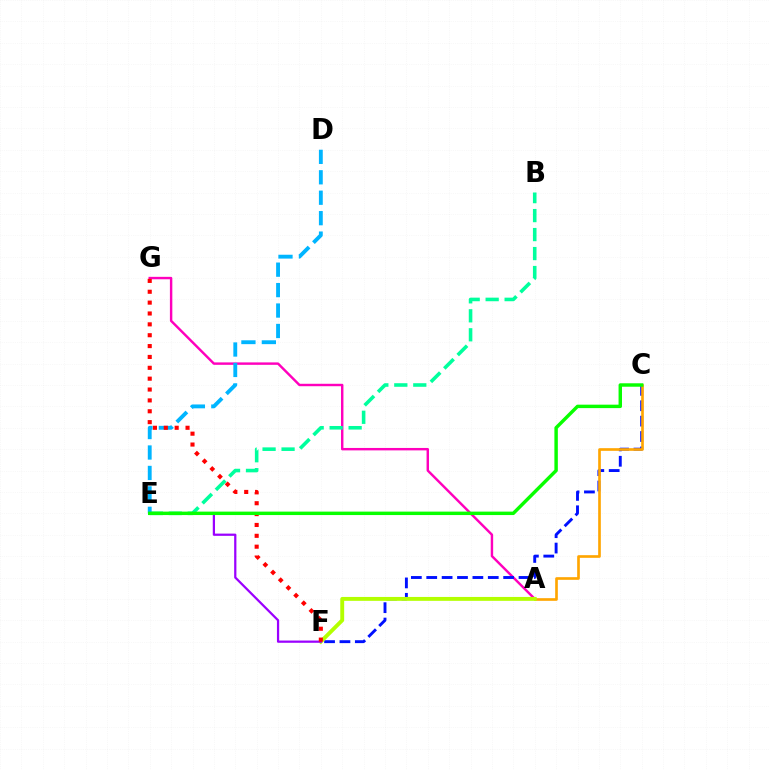{('A', 'G'): [{'color': '#ff00bd', 'line_style': 'solid', 'thickness': 1.75}], ('B', 'E'): [{'color': '#00ff9d', 'line_style': 'dashed', 'thickness': 2.58}], ('C', 'F'): [{'color': '#0010ff', 'line_style': 'dashed', 'thickness': 2.09}], ('A', 'C'): [{'color': '#ffa500', 'line_style': 'solid', 'thickness': 1.91}], ('D', 'E'): [{'color': '#00b5ff', 'line_style': 'dashed', 'thickness': 2.78}], ('A', 'F'): [{'color': '#b3ff00', 'line_style': 'solid', 'thickness': 2.8}], ('E', 'F'): [{'color': '#9b00ff', 'line_style': 'solid', 'thickness': 1.61}], ('F', 'G'): [{'color': '#ff0000', 'line_style': 'dotted', 'thickness': 2.95}], ('C', 'E'): [{'color': '#08ff00', 'line_style': 'solid', 'thickness': 2.48}]}